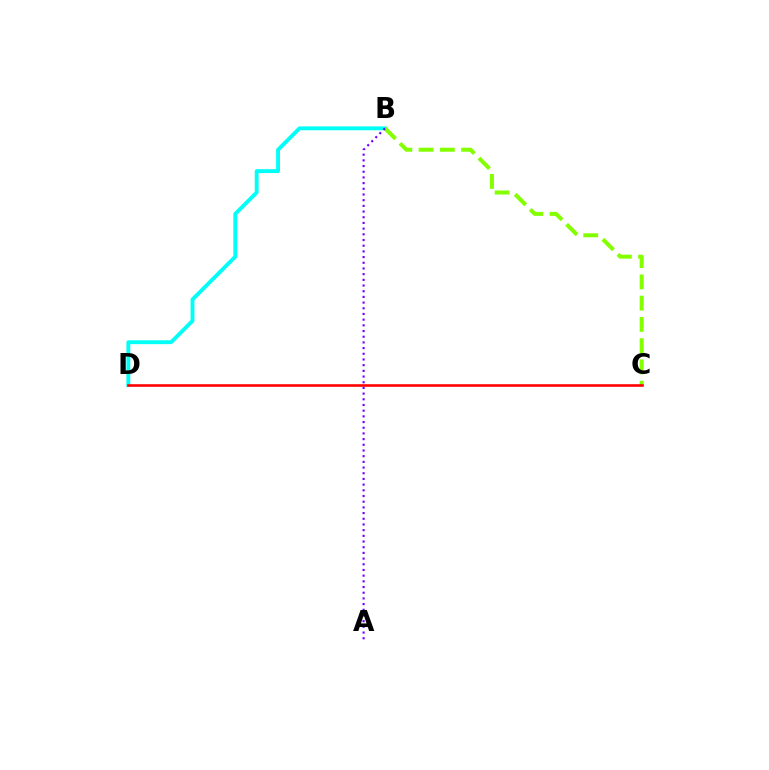{('B', 'D'): [{'color': '#00fff6', 'line_style': 'solid', 'thickness': 2.79}], ('B', 'C'): [{'color': '#84ff00', 'line_style': 'dashed', 'thickness': 2.89}], ('C', 'D'): [{'color': '#ff0000', 'line_style': 'solid', 'thickness': 1.88}], ('A', 'B'): [{'color': '#7200ff', 'line_style': 'dotted', 'thickness': 1.55}]}